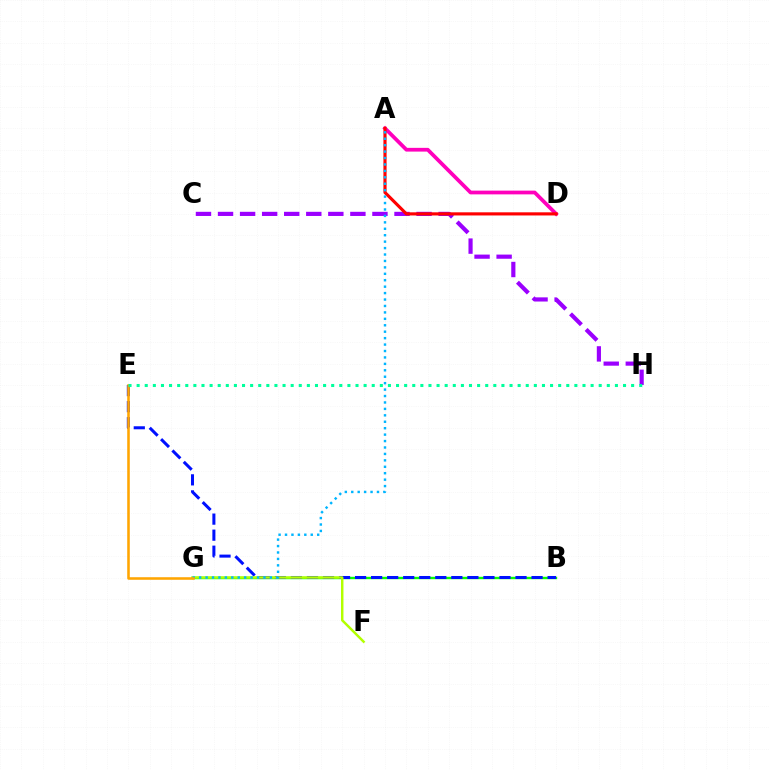{('C', 'H'): [{'color': '#9b00ff', 'line_style': 'dashed', 'thickness': 3.0}], ('B', 'G'): [{'color': '#08ff00', 'line_style': 'solid', 'thickness': 1.73}], ('B', 'E'): [{'color': '#0010ff', 'line_style': 'dashed', 'thickness': 2.18}], ('A', 'D'): [{'color': '#ff00bd', 'line_style': 'solid', 'thickness': 2.7}, {'color': '#ff0000', 'line_style': 'solid', 'thickness': 2.27}], ('F', 'G'): [{'color': '#b3ff00', 'line_style': 'solid', 'thickness': 1.78}], ('A', 'G'): [{'color': '#00b5ff', 'line_style': 'dotted', 'thickness': 1.75}], ('E', 'G'): [{'color': '#ffa500', 'line_style': 'solid', 'thickness': 1.84}], ('E', 'H'): [{'color': '#00ff9d', 'line_style': 'dotted', 'thickness': 2.2}]}